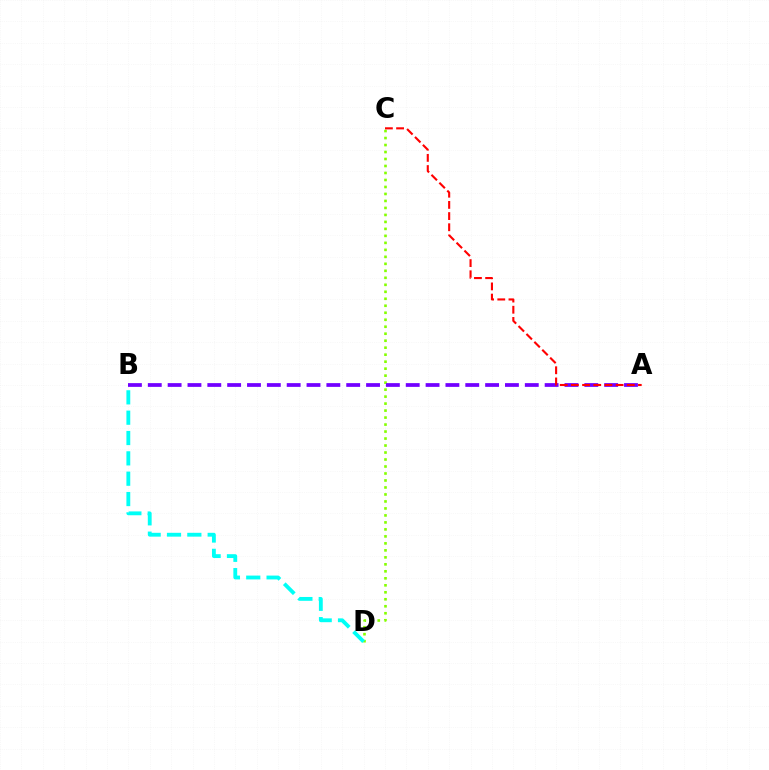{('C', 'D'): [{'color': '#84ff00', 'line_style': 'dotted', 'thickness': 1.9}], ('A', 'B'): [{'color': '#7200ff', 'line_style': 'dashed', 'thickness': 2.7}], ('A', 'C'): [{'color': '#ff0000', 'line_style': 'dashed', 'thickness': 1.52}], ('B', 'D'): [{'color': '#00fff6', 'line_style': 'dashed', 'thickness': 2.76}]}